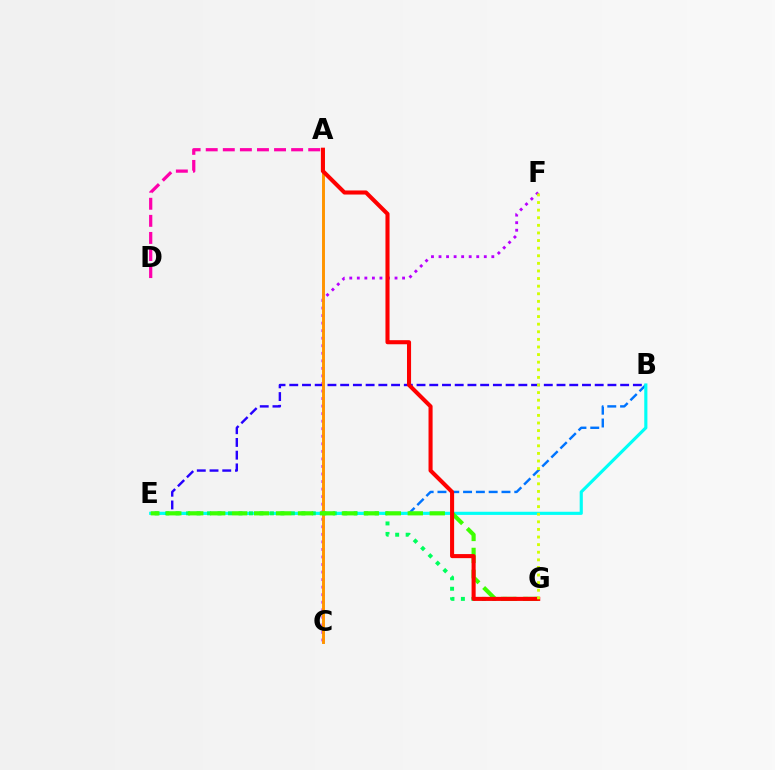{('B', 'E'): [{'color': '#0074ff', 'line_style': 'dashed', 'thickness': 1.74}, {'color': '#2500ff', 'line_style': 'dashed', 'thickness': 1.73}, {'color': '#00fff6', 'line_style': 'solid', 'thickness': 2.26}], ('C', 'F'): [{'color': '#b900ff', 'line_style': 'dotted', 'thickness': 2.05}], ('A', 'C'): [{'color': '#ff9400', 'line_style': 'solid', 'thickness': 2.11}], ('A', 'D'): [{'color': '#ff00ac', 'line_style': 'dashed', 'thickness': 2.32}], ('E', 'G'): [{'color': '#00ff5c', 'line_style': 'dotted', 'thickness': 2.85}, {'color': '#3dff00', 'line_style': 'dashed', 'thickness': 2.98}], ('A', 'G'): [{'color': '#ff0000', 'line_style': 'solid', 'thickness': 2.93}], ('F', 'G'): [{'color': '#d1ff00', 'line_style': 'dotted', 'thickness': 2.07}]}